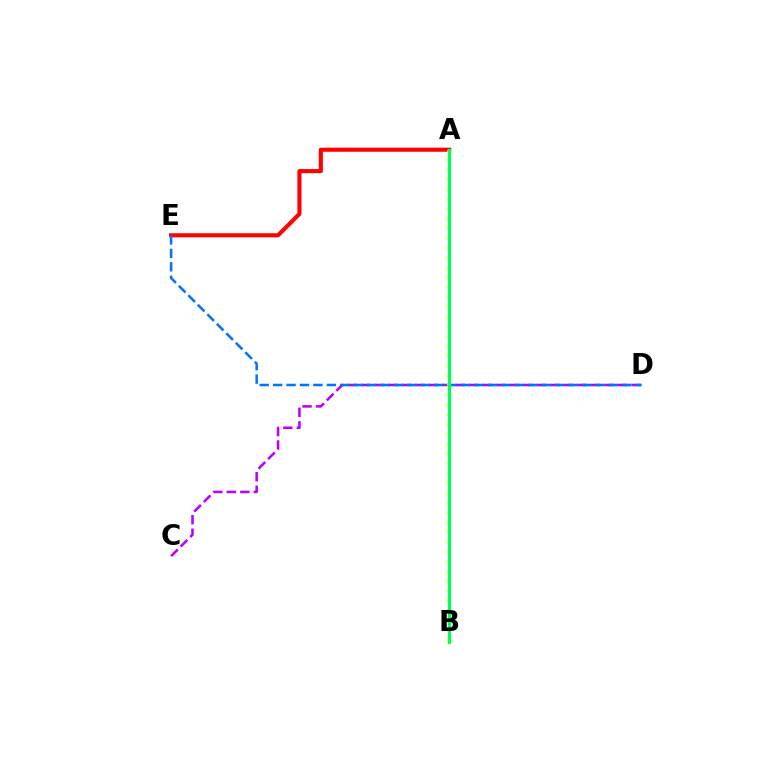{('C', 'D'): [{'color': '#b900ff', 'line_style': 'dashed', 'thickness': 1.84}], ('A', 'E'): [{'color': '#ff0000', 'line_style': 'solid', 'thickness': 2.95}], ('D', 'E'): [{'color': '#0074ff', 'line_style': 'dashed', 'thickness': 1.82}], ('A', 'B'): [{'color': '#d1ff00', 'line_style': 'dotted', 'thickness': 2.66}, {'color': '#00ff5c', 'line_style': 'solid', 'thickness': 2.27}]}